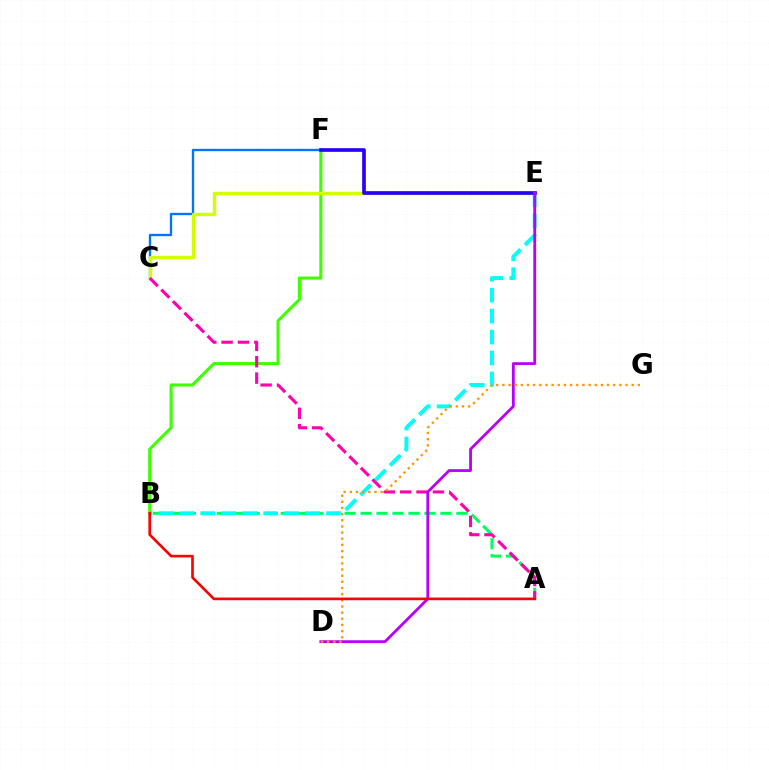{('A', 'B'): [{'color': '#00ff5c', 'line_style': 'dashed', 'thickness': 2.17}, {'color': '#ff0000', 'line_style': 'solid', 'thickness': 1.91}], ('C', 'F'): [{'color': '#0074ff', 'line_style': 'solid', 'thickness': 1.69}], ('B', 'E'): [{'color': '#00fff6', 'line_style': 'dashed', 'thickness': 2.84}], ('B', 'F'): [{'color': '#3dff00', 'line_style': 'solid', 'thickness': 2.22}], ('C', 'E'): [{'color': '#d1ff00', 'line_style': 'solid', 'thickness': 2.47}], ('A', 'C'): [{'color': '#ff00ac', 'line_style': 'dashed', 'thickness': 2.22}], ('E', 'F'): [{'color': '#2500ff', 'line_style': 'solid', 'thickness': 2.64}], ('D', 'E'): [{'color': '#b900ff', 'line_style': 'solid', 'thickness': 2.03}], ('D', 'G'): [{'color': '#ff9400', 'line_style': 'dotted', 'thickness': 1.67}]}